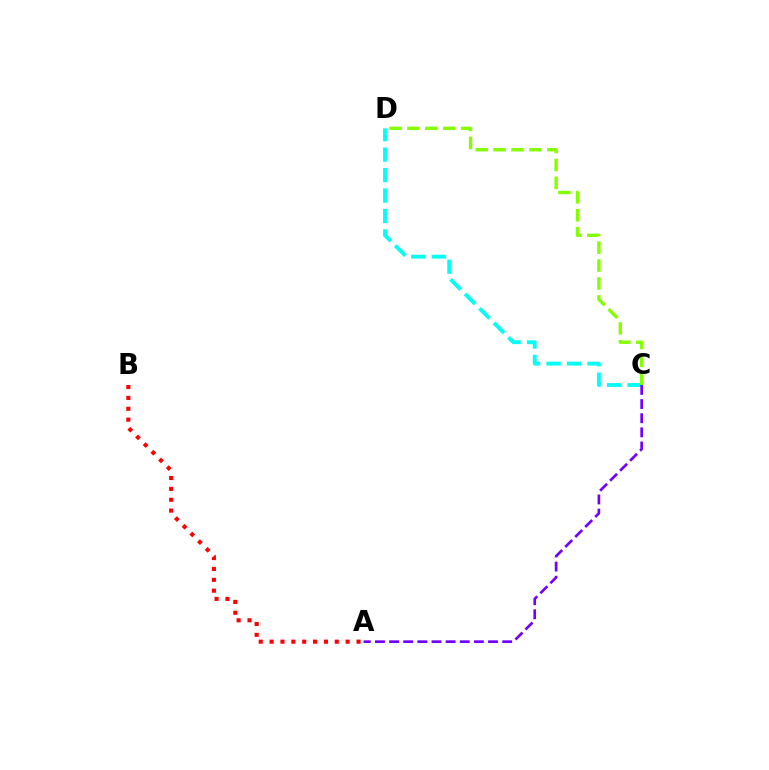{('C', 'D'): [{'color': '#00fff6', 'line_style': 'dashed', 'thickness': 2.78}, {'color': '#84ff00', 'line_style': 'dashed', 'thickness': 2.44}], ('A', 'B'): [{'color': '#ff0000', 'line_style': 'dotted', 'thickness': 2.95}], ('A', 'C'): [{'color': '#7200ff', 'line_style': 'dashed', 'thickness': 1.92}]}